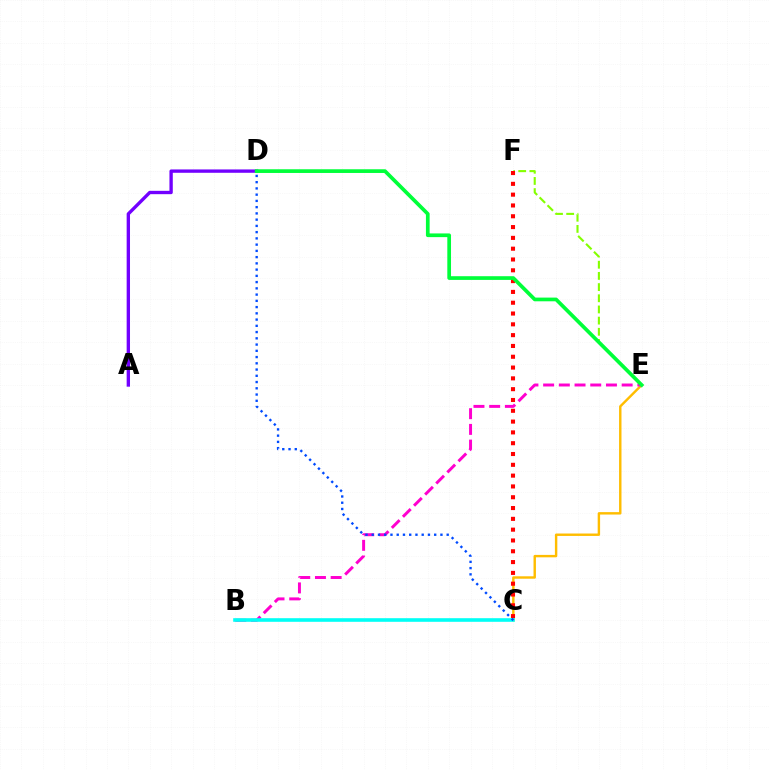{('C', 'E'): [{'color': '#ffbd00', 'line_style': 'solid', 'thickness': 1.74}], ('B', 'E'): [{'color': '#ff00cf', 'line_style': 'dashed', 'thickness': 2.13}], ('E', 'F'): [{'color': '#84ff00', 'line_style': 'dashed', 'thickness': 1.52}], ('A', 'D'): [{'color': '#7200ff', 'line_style': 'solid', 'thickness': 2.41}], ('C', 'F'): [{'color': '#ff0000', 'line_style': 'dotted', 'thickness': 2.94}], ('B', 'C'): [{'color': '#00fff6', 'line_style': 'solid', 'thickness': 2.6}], ('C', 'D'): [{'color': '#004bff', 'line_style': 'dotted', 'thickness': 1.7}], ('D', 'E'): [{'color': '#00ff39', 'line_style': 'solid', 'thickness': 2.67}]}